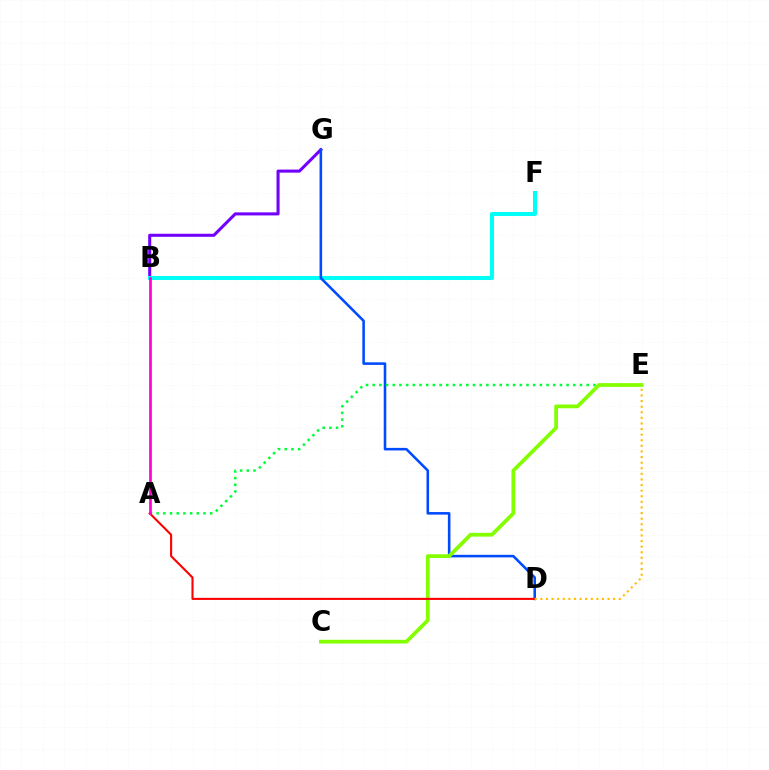{('B', 'G'): [{'color': '#7200ff', 'line_style': 'solid', 'thickness': 2.2}], ('B', 'F'): [{'color': '#00fff6', 'line_style': 'solid', 'thickness': 2.92}], ('D', 'G'): [{'color': '#004bff', 'line_style': 'solid', 'thickness': 1.85}], ('A', 'E'): [{'color': '#00ff39', 'line_style': 'dotted', 'thickness': 1.82}], ('C', 'E'): [{'color': '#84ff00', 'line_style': 'solid', 'thickness': 2.7}], ('A', 'D'): [{'color': '#ff0000', 'line_style': 'solid', 'thickness': 1.51}], ('A', 'B'): [{'color': '#ff00cf', 'line_style': 'solid', 'thickness': 1.93}], ('D', 'E'): [{'color': '#ffbd00', 'line_style': 'dotted', 'thickness': 1.52}]}